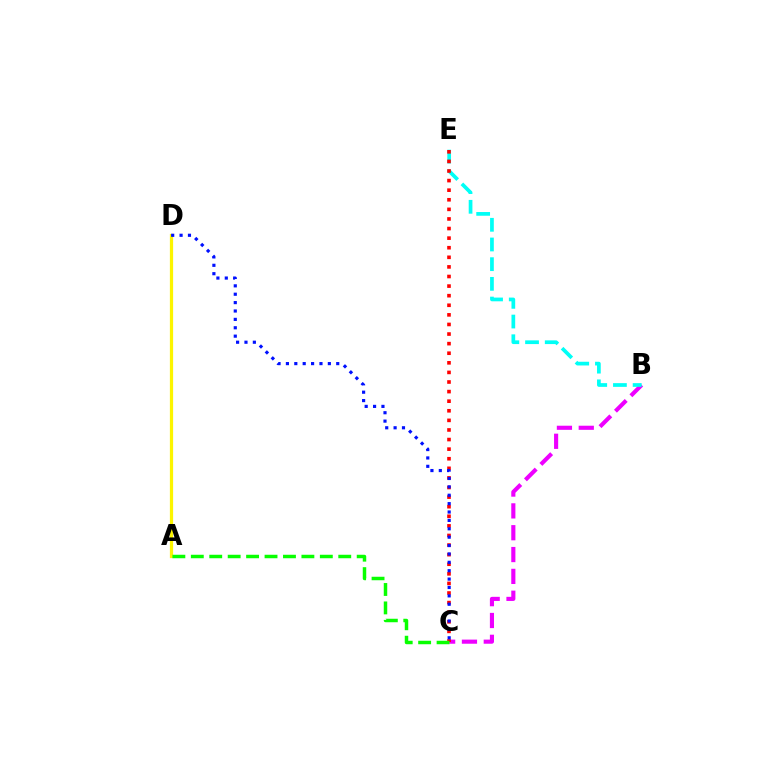{('B', 'C'): [{'color': '#ee00ff', 'line_style': 'dashed', 'thickness': 2.97}], ('A', 'D'): [{'color': '#fcf500', 'line_style': 'solid', 'thickness': 2.32}], ('B', 'E'): [{'color': '#00fff6', 'line_style': 'dashed', 'thickness': 2.67}], ('C', 'E'): [{'color': '#ff0000', 'line_style': 'dotted', 'thickness': 2.61}], ('C', 'D'): [{'color': '#0010ff', 'line_style': 'dotted', 'thickness': 2.28}], ('A', 'C'): [{'color': '#08ff00', 'line_style': 'dashed', 'thickness': 2.5}]}